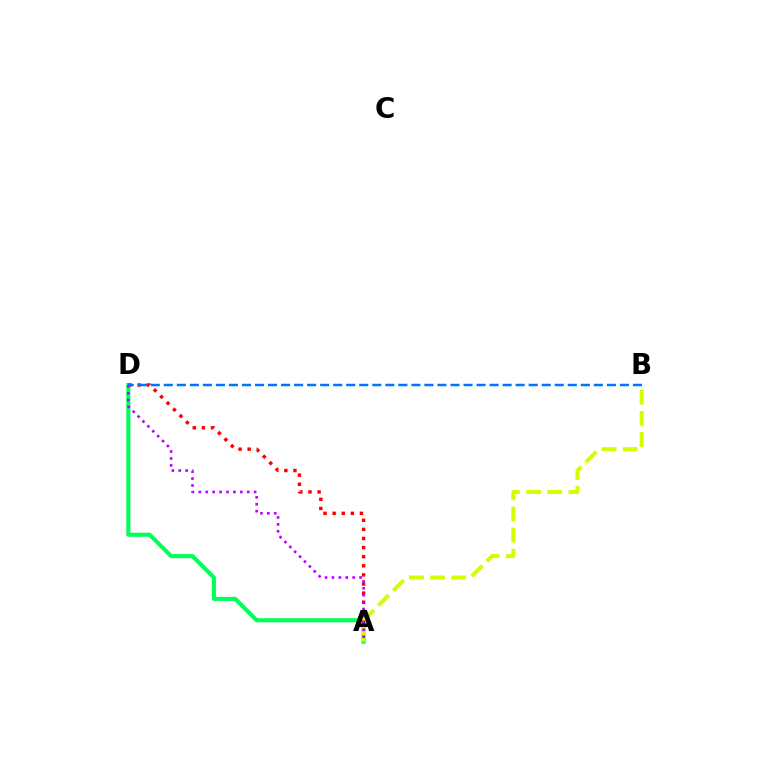{('A', 'D'): [{'color': '#00ff5c', 'line_style': 'solid', 'thickness': 2.95}, {'color': '#ff0000', 'line_style': 'dotted', 'thickness': 2.47}, {'color': '#b900ff', 'line_style': 'dotted', 'thickness': 1.88}], ('A', 'B'): [{'color': '#d1ff00', 'line_style': 'dashed', 'thickness': 2.87}], ('B', 'D'): [{'color': '#0074ff', 'line_style': 'dashed', 'thickness': 1.77}]}